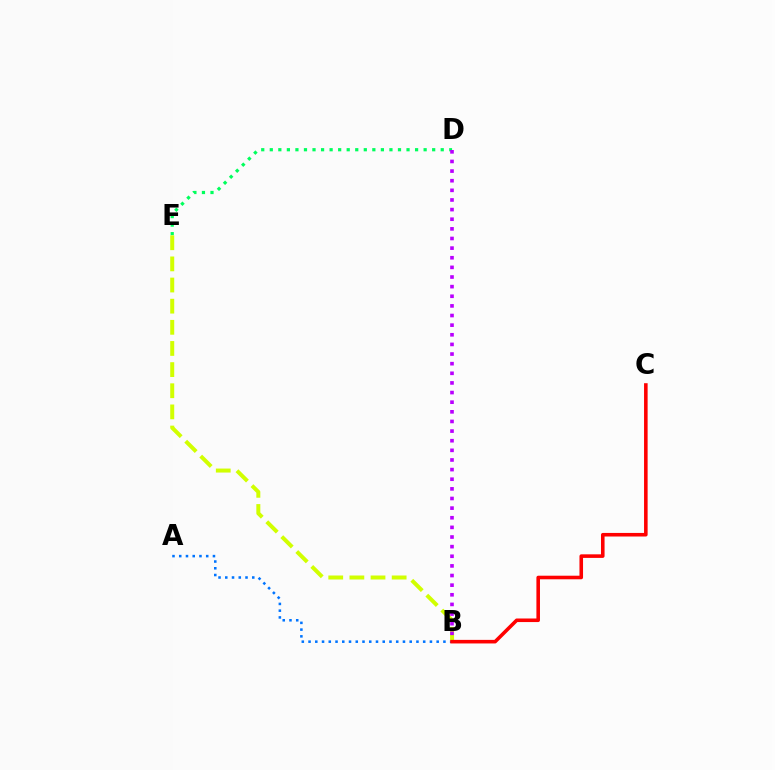{('A', 'B'): [{'color': '#0074ff', 'line_style': 'dotted', 'thickness': 1.83}], ('D', 'E'): [{'color': '#00ff5c', 'line_style': 'dotted', 'thickness': 2.32}], ('B', 'E'): [{'color': '#d1ff00', 'line_style': 'dashed', 'thickness': 2.87}], ('B', 'D'): [{'color': '#b900ff', 'line_style': 'dotted', 'thickness': 2.62}], ('B', 'C'): [{'color': '#ff0000', 'line_style': 'solid', 'thickness': 2.57}]}